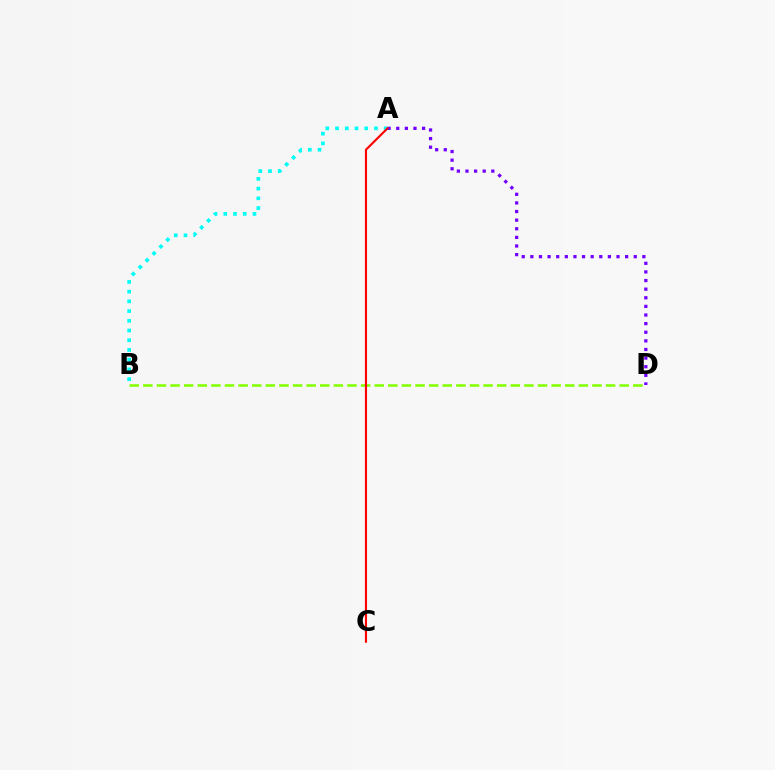{('B', 'D'): [{'color': '#84ff00', 'line_style': 'dashed', 'thickness': 1.85}], ('A', 'D'): [{'color': '#7200ff', 'line_style': 'dotted', 'thickness': 2.34}], ('A', 'B'): [{'color': '#00fff6', 'line_style': 'dotted', 'thickness': 2.64}], ('A', 'C'): [{'color': '#ff0000', 'line_style': 'solid', 'thickness': 1.54}]}